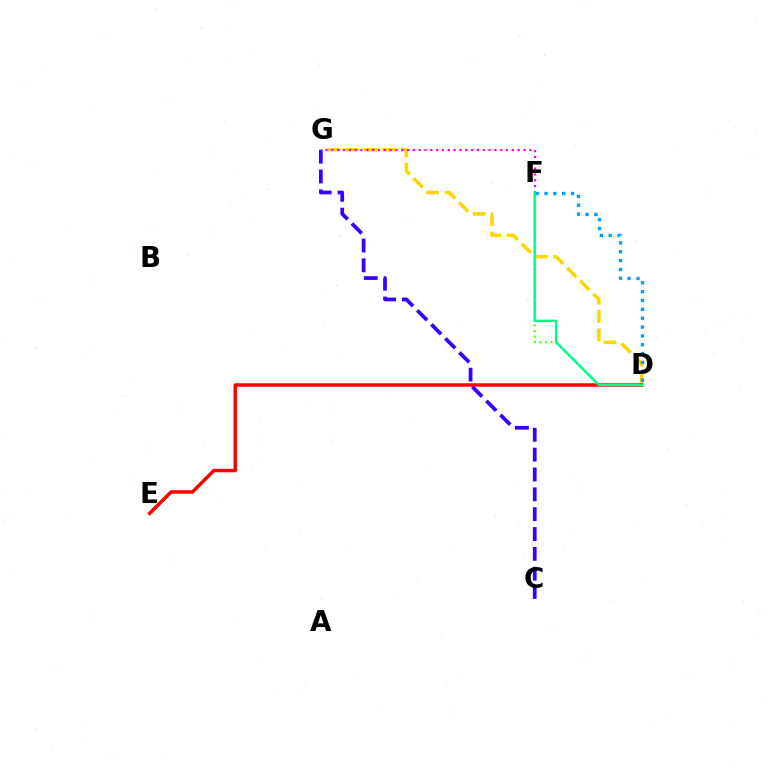{('D', 'G'): [{'color': '#ffd500', 'line_style': 'dashed', 'thickness': 2.51}], ('D', 'E'): [{'color': '#ff0000', 'line_style': 'solid', 'thickness': 2.51}], ('C', 'G'): [{'color': '#3700ff', 'line_style': 'dashed', 'thickness': 2.7}], ('F', 'G'): [{'color': '#ff00ed', 'line_style': 'dotted', 'thickness': 1.58}], ('D', 'F'): [{'color': '#4fff00', 'line_style': 'dotted', 'thickness': 1.53}, {'color': '#00ff86', 'line_style': 'solid', 'thickness': 1.73}, {'color': '#009eff', 'line_style': 'dotted', 'thickness': 2.4}]}